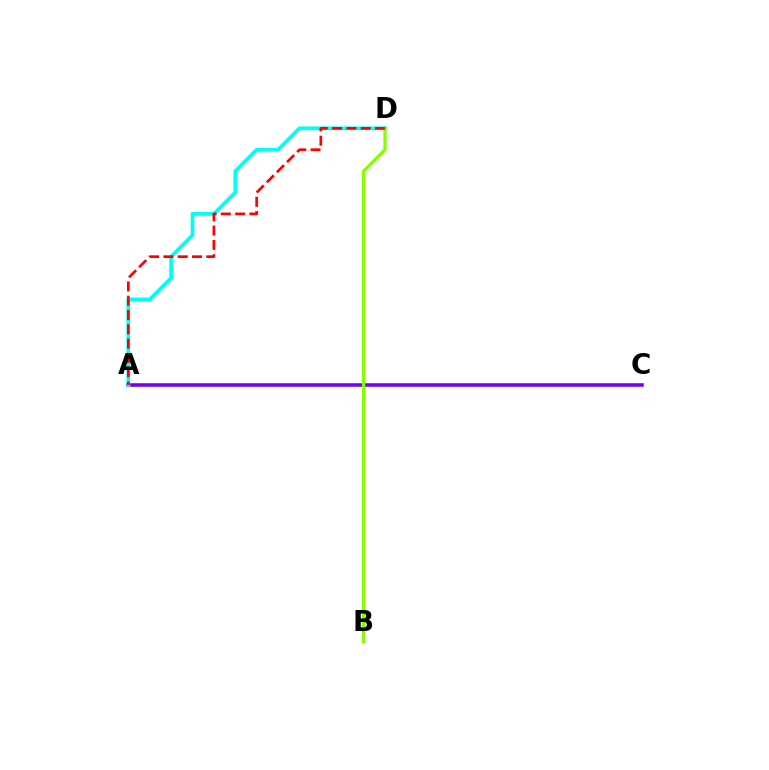{('A', 'C'): [{'color': '#7200ff', 'line_style': 'solid', 'thickness': 2.56}], ('A', 'D'): [{'color': '#00fff6', 'line_style': 'solid', 'thickness': 2.69}, {'color': '#ff0000', 'line_style': 'dashed', 'thickness': 1.94}], ('B', 'D'): [{'color': '#84ff00', 'line_style': 'solid', 'thickness': 2.33}]}